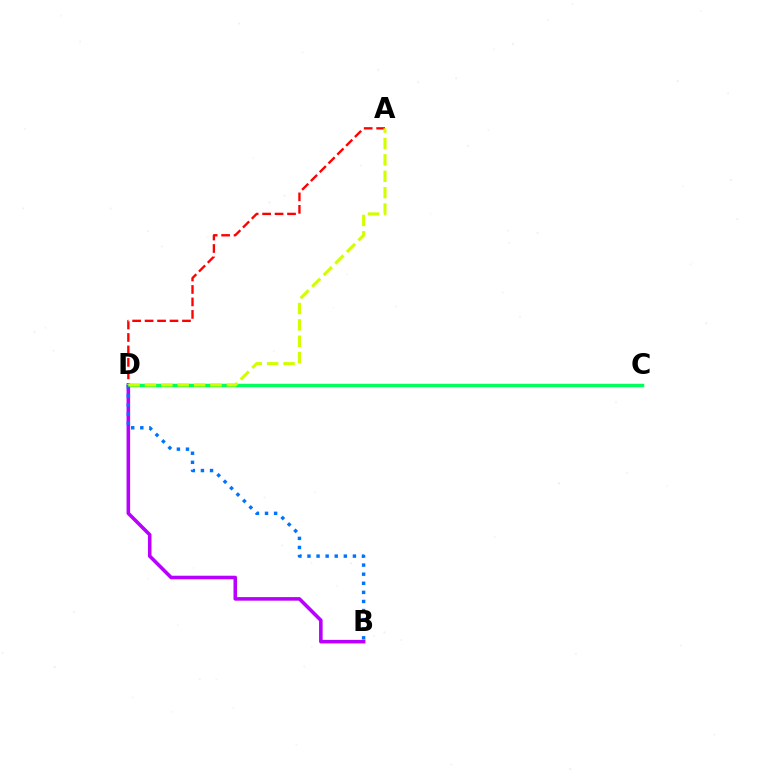{('B', 'D'): [{'color': '#b900ff', 'line_style': 'solid', 'thickness': 2.57}, {'color': '#0074ff', 'line_style': 'dotted', 'thickness': 2.47}], ('A', 'D'): [{'color': '#ff0000', 'line_style': 'dashed', 'thickness': 1.69}, {'color': '#d1ff00', 'line_style': 'dashed', 'thickness': 2.23}], ('C', 'D'): [{'color': '#00ff5c', 'line_style': 'solid', 'thickness': 2.51}]}